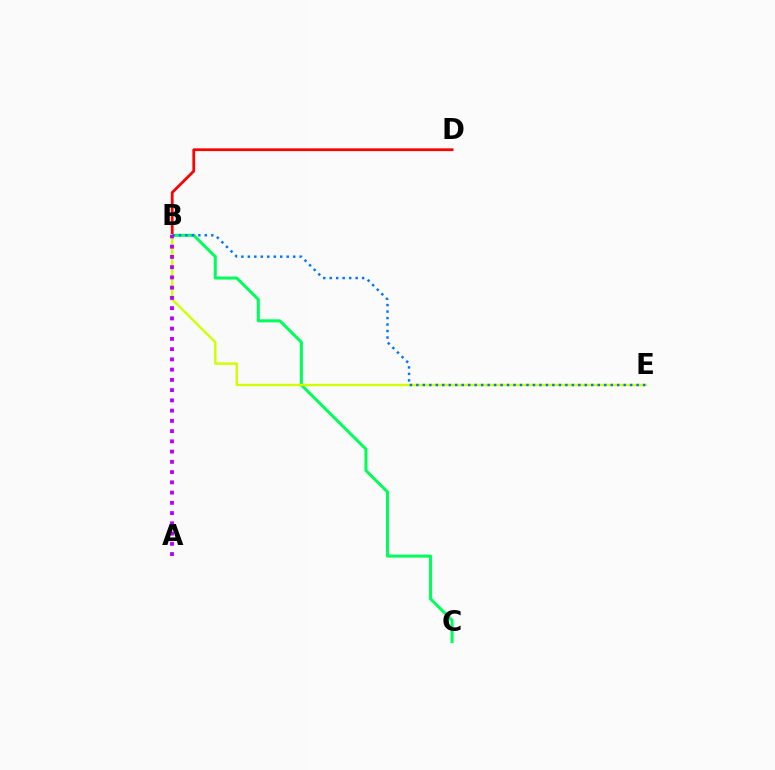{('B', 'C'): [{'color': '#00ff5c', 'line_style': 'solid', 'thickness': 2.18}], ('B', 'D'): [{'color': '#ff0000', 'line_style': 'solid', 'thickness': 1.98}], ('B', 'E'): [{'color': '#d1ff00', 'line_style': 'solid', 'thickness': 1.72}, {'color': '#0074ff', 'line_style': 'dotted', 'thickness': 1.76}], ('A', 'B'): [{'color': '#b900ff', 'line_style': 'dotted', 'thickness': 2.78}]}